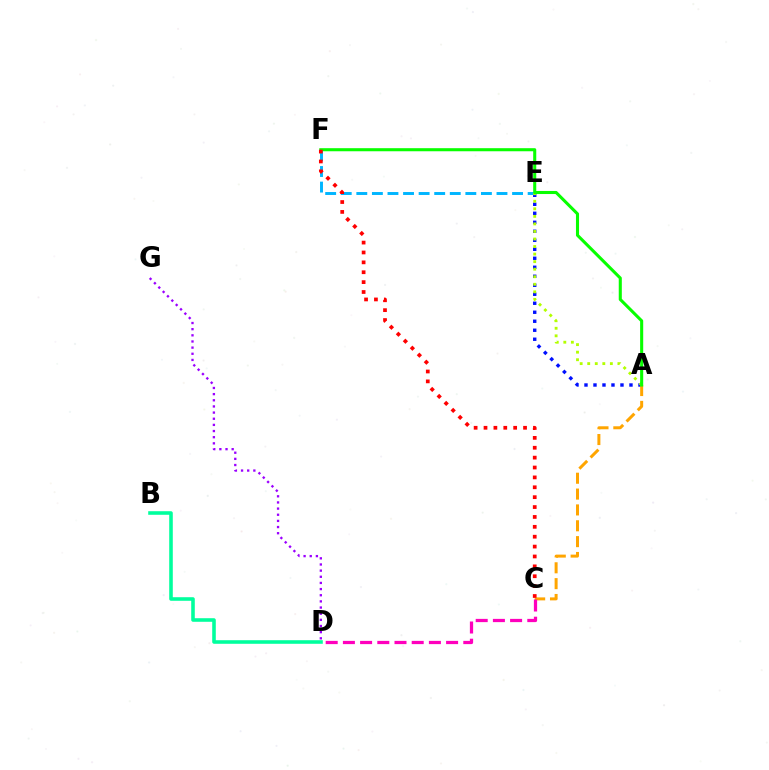{('A', 'E'): [{'color': '#0010ff', 'line_style': 'dotted', 'thickness': 2.44}, {'color': '#b3ff00', 'line_style': 'dotted', 'thickness': 2.05}], ('B', 'D'): [{'color': '#00ff9d', 'line_style': 'solid', 'thickness': 2.58}], ('E', 'F'): [{'color': '#00b5ff', 'line_style': 'dashed', 'thickness': 2.12}], ('A', 'C'): [{'color': '#ffa500', 'line_style': 'dashed', 'thickness': 2.15}], ('D', 'G'): [{'color': '#9b00ff', 'line_style': 'dotted', 'thickness': 1.67}], ('A', 'F'): [{'color': '#08ff00', 'line_style': 'solid', 'thickness': 2.21}], ('C', 'F'): [{'color': '#ff0000', 'line_style': 'dotted', 'thickness': 2.69}], ('C', 'D'): [{'color': '#ff00bd', 'line_style': 'dashed', 'thickness': 2.34}]}